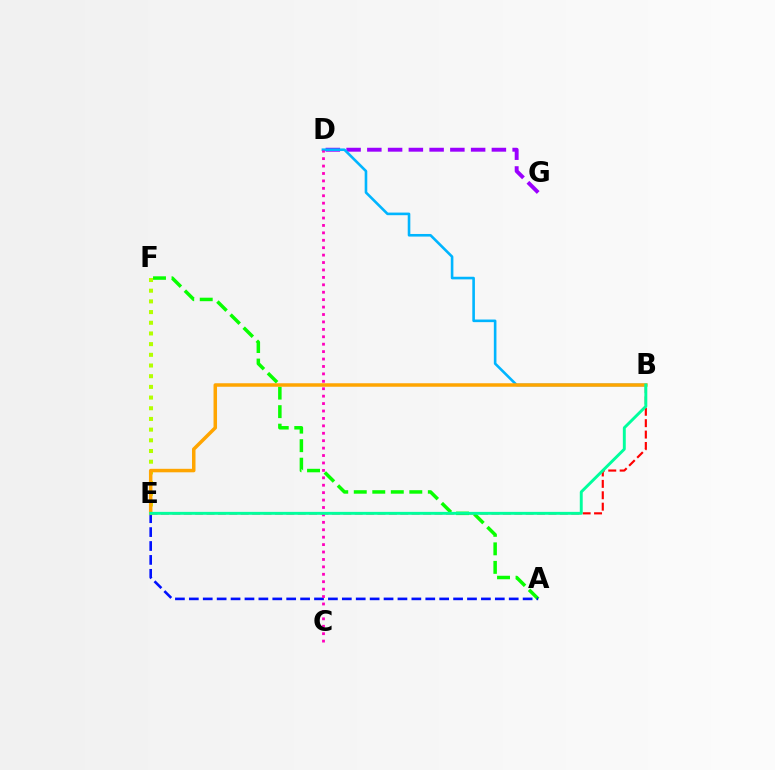{('A', 'F'): [{'color': '#08ff00', 'line_style': 'dashed', 'thickness': 2.52}], ('A', 'E'): [{'color': '#0010ff', 'line_style': 'dashed', 'thickness': 1.89}], ('E', 'F'): [{'color': '#b3ff00', 'line_style': 'dotted', 'thickness': 2.9}], ('B', 'E'): [{'color': '#ff0000', 'line_style': 'dashed', 'thickness': 1.55}, {'color': '#ffa500', 'line_style': 'solid', 'thickness': 2.52}, {'color': '#00ff9d', 'line_style': 'solid', 'thickness': 2.1}], ('D', 'G'): [{'color': '#9b00ff', 'line_style': 'dashed', 'thickness': 2.82}], ('B', 'D'): [{'color': '#00b5ff', 'line_style': 'solid', 'thickness': 1.88}], ('C', 'D'): [{'color': '#ff00bd', 'line_style': 'dotted', 'thickness': 2.02}]}